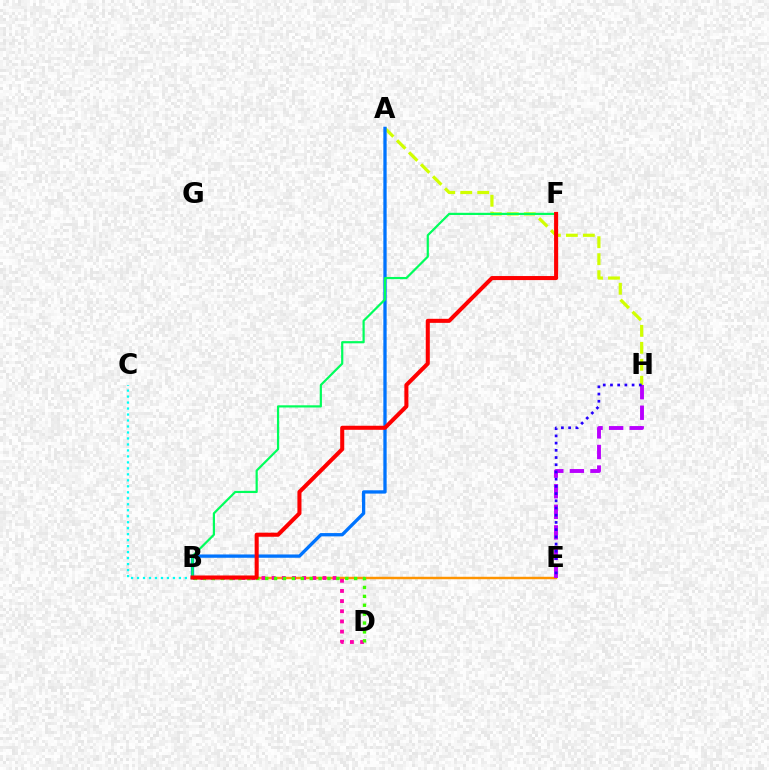{('B', 'C'): [{'color': '#00fff6', 'line_style': 'dotted', 'thickness': 1.63}], ('A', 'H'): [{'color': '#d1ff00', 'line_style': 'dashed', 'thickness': 2.31}], ('B', 'E'): [{'color': '#ff9400', 'line_style': 'solid', 'thickness': 1.76}], ('E', 'H'): [{'color': '#b900ff', 'line_style': 'dashed', 'thickness': 2.79}, {'color': '#2500ff', 'line_style': 'dotted', 'thickness': 1.96}], ('B', 'D'): [{'color': '#ff00ac', 'line_style': 'dotted', 'thickness': 2.76}, {'color': '#3dff00', 'line_style': 'dotted', 'thickness': 2.42}], ('A', 'B'): [{'color': '#0074ff', 'line_style': 'solid', 'thickness': 2.38}], ('B', 'F'): [{'color': '#00ff5c', 'line_style': 'solid', 'thickness': 1.58}, {'color': '#ff0000', 'line_style': 'solid', 'thickness': 2.92}]}